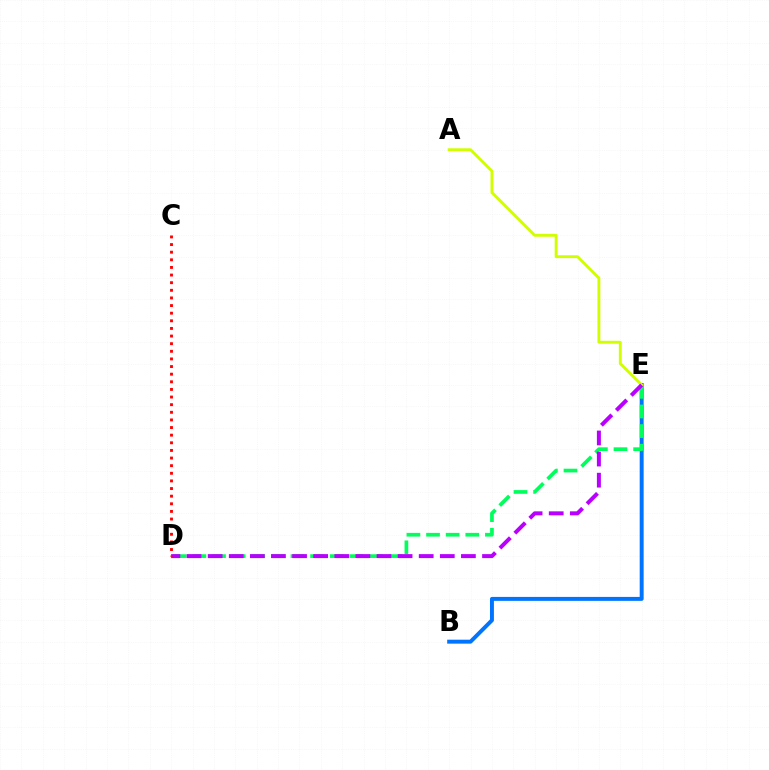{('B', 'E'): [{'color': '#0074ff', 'line_style': 'solid', 'thickness': 2.84}], ('D', 'E'): [{'color': '#00ff5c', 'line_style': 'dashed', 'thickness': 2.67}, {'color': '#b900ff', 'line_style': 'dashed', 'thickness': 2.87}], ('A', 'E'): [{'color': '#d1ff00', 'line_style': 'solid', 'thickness': 2.08}], ('C', 'D'): [{'color': '#ff0000', 'line_style': 'dotted', 'thickness': 2.07}]}